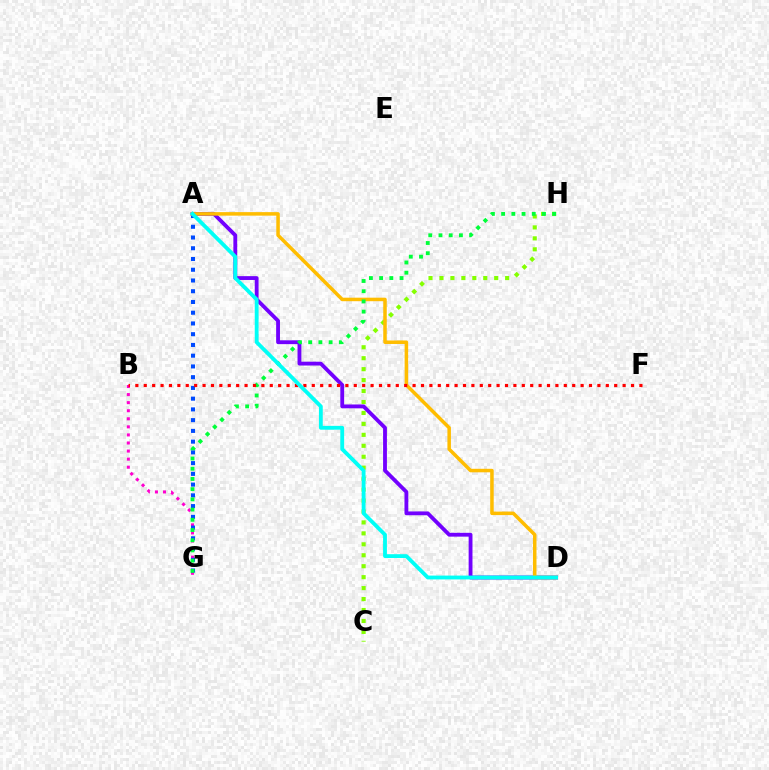{('B', 'G'): [{'color': '#ff00cf', 'line_style': 'dotted', 'thickness': 2.19}], ('A', 'G'): [{'color': '#004bff', 'line_style': 'dotted', 'thickness': 2.92}], ('C', 'H'): [{'color': '#84ff00', 'line_style': 'dotted', 'thickness': 2.97}], ('A', 'D'): [{'color': '#7200ff', 'line_style': 'solid', 'thickness': 2.76}, {'color': '#ffbd00', 'line_style': 'solid', 'thickness': 2.53}, {'color': '#00fff6', 'line_style': 'solid', 'thickness': 2.76}], ('G', 'H'): [{'color': '#00ff39', 'line_style': 'dotted', 'thickness': 2.78}], ('B', 'F'): [{'color': '#ff0000', 'line_style': 'dotted', 'thickness': 2.28}]}